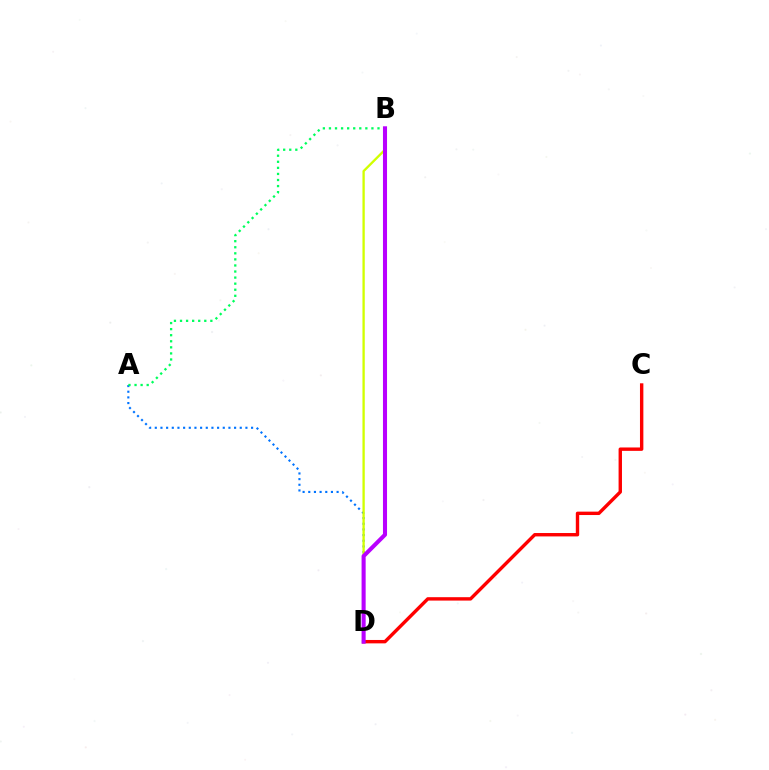{('A', 'D'): [{'color': '#0074ff', 'line_style': 'dotted', 'thickness': 1.54}], ('B', 'D'): [{'color': '#d1ff00', 'line_style': 'solid', 'thickness': 1.67}, {'color': '#b900ff', 'line_style': 'solid', 'thickness': 2.93}], ('C', 'D'): [{'color': '#ff0000', 'line_style': 'solid', 'thickness': 2.44}], ('A', 'B'): [{'color': '#00ff5c', 'line_style': 'dotted', 'thickness': 1.65}]}